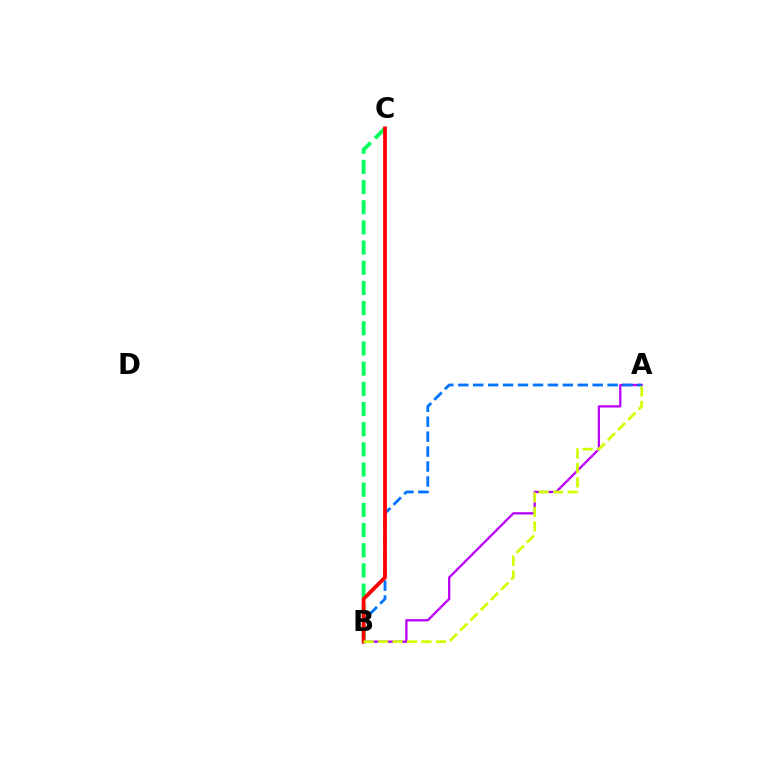{('A', 'B'): [{'color': '#b900ff', 'line_style': 'solid', 'thickness': 1.64}, {'color': '#0074ff', 'line_style': 'dashed', 'thickness': 2.03}, {'color': '#d1ff00', 'line_style': 'dashed', 'thickness': 1.96}], ('B', 'C'): [{'color': '#00ff5c', 'line_style': 'dashed', 'thickness': 2.74}, {'color': '#ff0000', 'line_style': 'solid', 'thickness': 2.73}]}